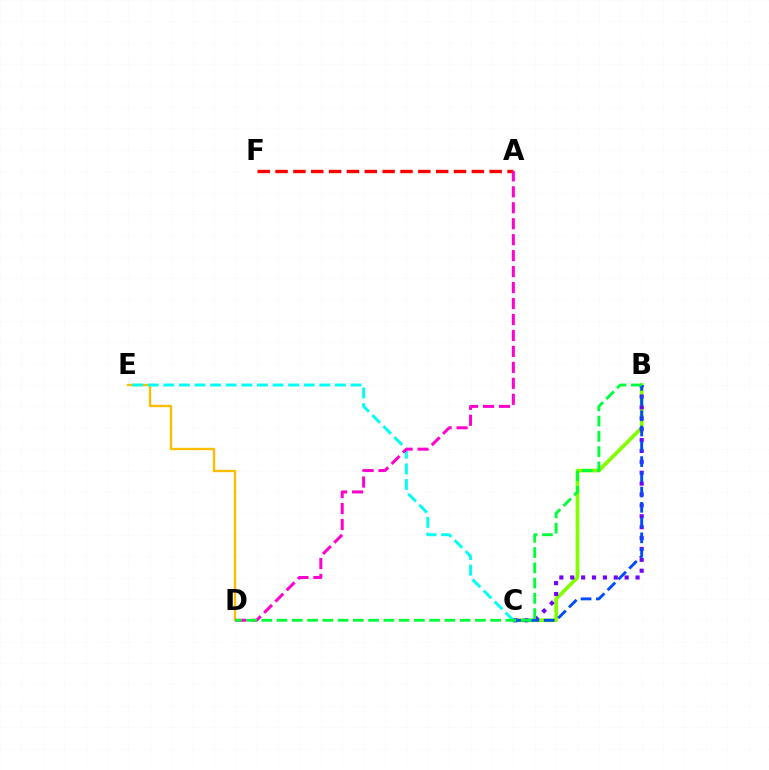{('D', 'E'): [{'color': '#ffbd00', 'line_style': 'solid', 'thickness': 1.69}], ('A', 'F'): [{'color': '#ff0000', 'line_style': 'dashed', 'thickness': 2.42}], ('B', 'C'): [{'color': '#84ff00', 'line_style': 'solid', 'thickness': 2.67}, {'color': '#7200ff', 'line_style': 'dotted', 'thickness': 2.96}, {'color': '#004bff', 'line_style': 'dashed', 'thickness': 2.07}], ('C', 'E'): [{'color': '#00fff6', 'line_style': 'dashed', 'thickness': 2.12}], ('A', 'D'): [{'color': '#ff00cf', 'line_style': 'dashed', 'thickness': 2.17}], ('B', 'D'): [{'color': '#00ff39', 'line_style': 'dashed', 'thickness': 2.07}]}